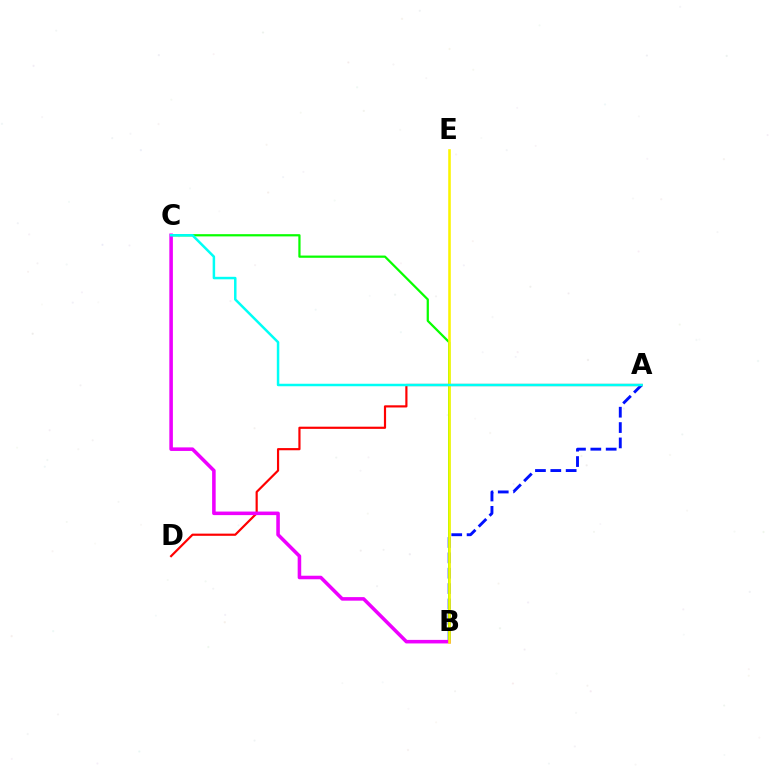{('A', 'B'): [{'color': '#0010ff', 'line_style': 'dashed', 'thickness': 2.09}], ('B', 'C'): [{'color': '#08ff00', 'line_style': 'solid', 'thickness': 1.61}, {'color': '#ee00ff', 'line_style': 'solid', 'thickness': 2.56}], ('A', 'D'): [{'color': '#ff0000', 'line_style': 'solid', 'thickness': 1.57}], ('B', 'E'): [{'color': '#fcf500', 'line_style': 'solid', 'thickness': 1.85}], ('A', 'C'): [{'color': '#00fff6', 'line_style': 'solid', 'thickness': 1.79}]}